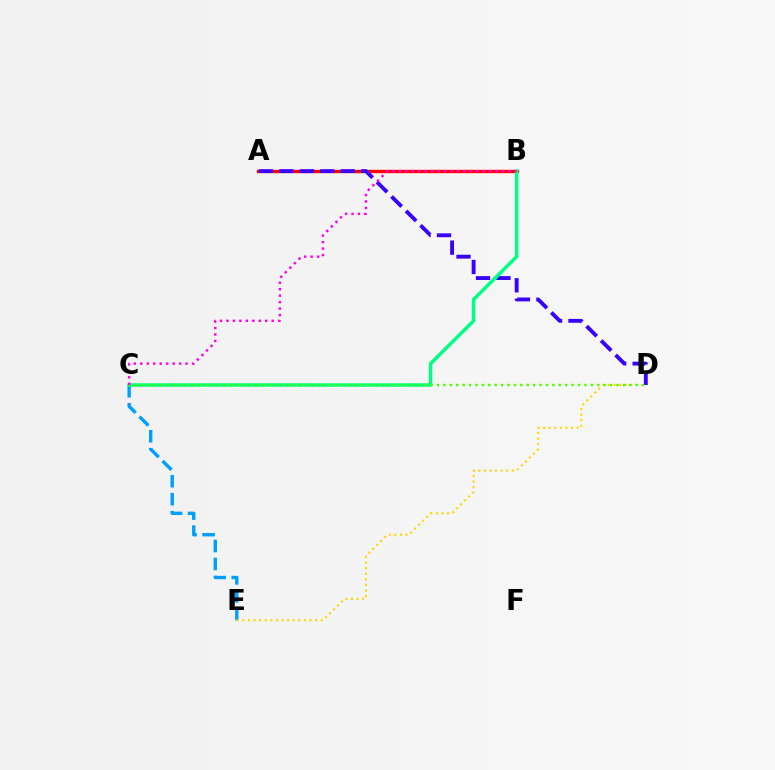{('C', 'E'): [{'color': '#009eff', 'line_style': 'dashed', 'thickness': 2.44}], ('A', 'B'): [{'color': '#ff0000', 'line_style': 'solid', 'thickness': 2.41}], ('D', 'E'): [{'color': '#ffd500', 'line_style': 'dotted', 'thickness': 1.52}], ('A', 'D'): [{'color': '#3700ff', 'line_style': 'dashed', 'thickness': 2.78}], ('B', 'C'): [{'color': '#00ff86', 'line_style': 'solid', 'thickness': 2.52}, {'color': '#ff00ed', 'line_style': 'dotted', 'thickness': 1.76}], ('C', 'D'): [{'color': '#4fff00', 'line_style': 'dotted', 'thickness': 1.74}]}